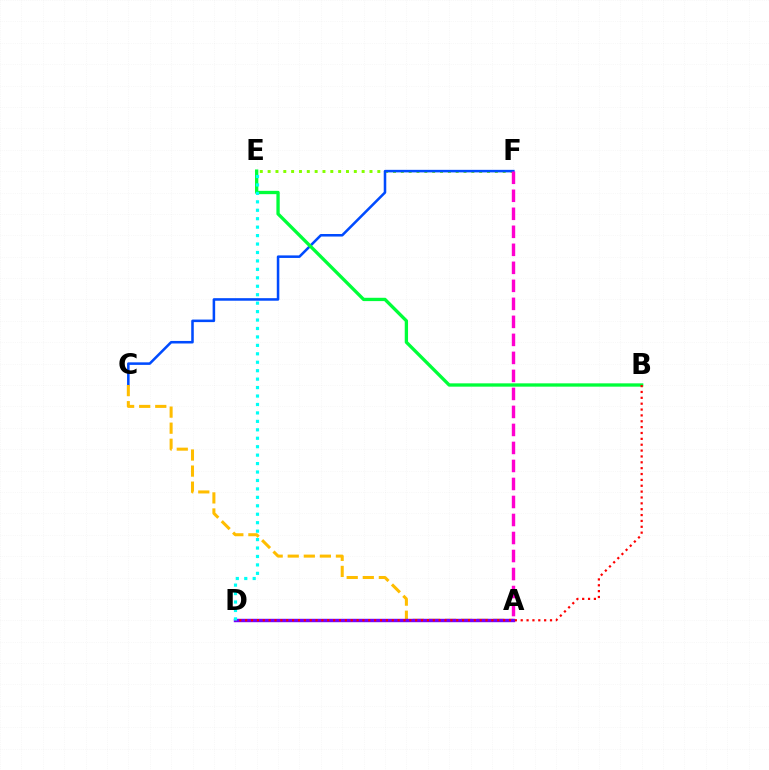{('E', 'F'): [{'color': '#84ff00', 'line_style': 'dotted', 'thickness': 2.13}], ('C', 'F'): [{'color': '#004bff', 'line_style': 'solid', 'thickness': 1.83}], ('A', 'C'): [{'color': '#ffbd00', 'line_style': 'dashed', 'thickness': 2.18}], ('A', 'D'): [{'color': '#7200ff', 'line_style': 'solid', 'thickness': 2.46}], ('B', 'E'): [{'color': '#00ff39', 'line_style': 'solid', 'thickness': 2.39}], ('B', 'D'): [{'color': '#ff0000', 'line_style': 'dotted', 'thickness': 1.59}], ('D', 'E'): [{'color': '#00fff6', 'line_style': 'dotted', 'thickness': 2.29}], ('A', 'F'): [{'color': '#ff00cf', 'line_style': 'dashed', 'thickness': 2.45}]}